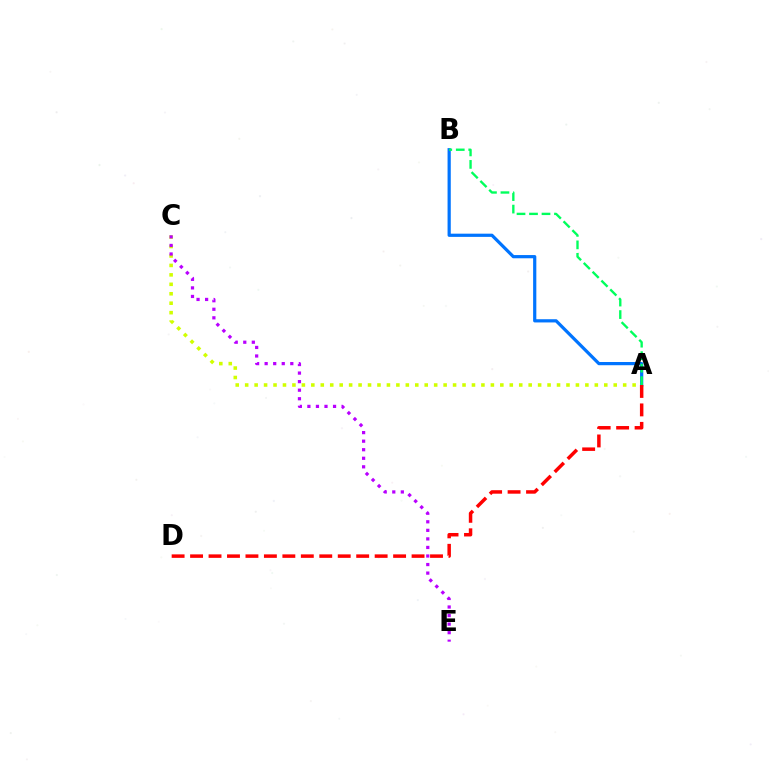{('A', 'C'): [{'color': '#d1ff00', 'line_style': 'dotted', 'thickness': 2.57}], ('A', 'B'): [{'color': '#0074ff', 'line_style': 'solid', 'thickness': 2.31}, {'color': '#00ff5c', 'line_style': 'dashed', 'thickness': 1.7}], ('C', 'E'): [{'color': '#b900ff', 'line_style': 'dotted', 'thickness': 2.32}], ('A', 'D'): [{'color': '#ff0000', 'line_style': 'dashed', 'thickness': 2.51}]}